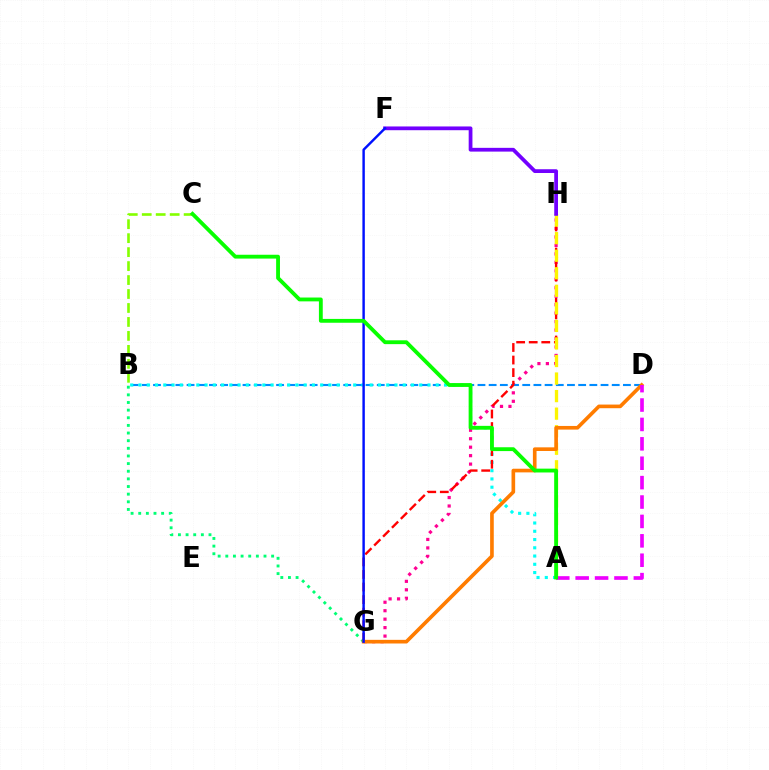{('G', 'H'): [{'color': '#ff0094', 'line_style': 'dotted', 'thickness': 2.3}, {'color': '#ff0000', 'line_style': 'dashed', 'thickness': 1.71}], ('B', 'G'): [{'color': '#00ff74', 'line_style': 'dotted', 'thickness': 2.08}], ('B', 'D'): [{'color': '#008cff', 'line_style': 'dashed', 'thickness': 1.52}], ('A', 'B'): [{'color': '#00fff6', 'line_style': 'dotted', 'thickness': 2.24}], ('A', 'H'): [{'color': '#fcf500', 'line_style': 'dashed', 'thickness': 2.38}], ('B', 'C'): [{'color': '#84ff00', 'line_style': 'dashed', 'thickness': 1.9}], ('F', 'H'): [{'color': '#7200ff', 'line_style': 'solid', 'thickness': 2.7}], ('D', 'G'): [{'color': '#ff7c00', 'line_style': 'solid', 'thickness': 2.63}], ('F', 'G'): [{'color': '#0010ff', 'line_style': 'solid', 'thickness': 1.75}], ('A', 'D'): [{'color': '#ee00ff', 'line_style': 'dashed', 'thickness': 2.64}], ('A', 'C'): [{'color': '#08ff00', 'line_style': 'solid', 'thickness': 2.76}]}